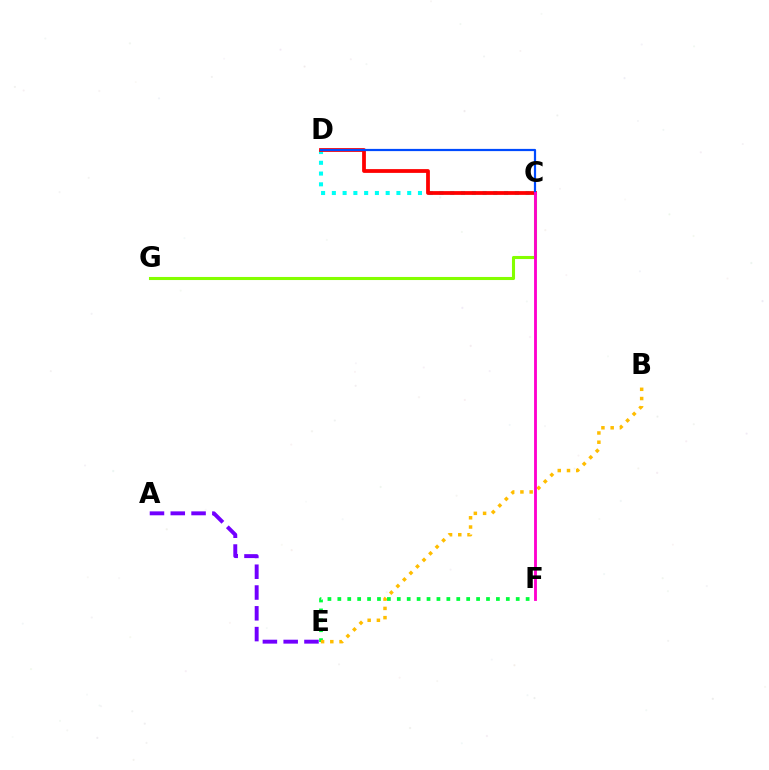{('C', 'D'): [{'color': '#00fff6', 'line_style': 'dotted', 'thickness': 2.92}, {'color': '#ff0000', 'line_style': 'solid', 'thickness': 2.72}, {'color': '#004bff', 'line_style': 'solid', 'thickness': 1.59}], ('E', 'F'): [{'color': '#00ff39', 'line_style': 'dotted', 'thickness': 2.69}], ('C', 'G'): [{'color': '#84ff00', 'line_style': 'solid', 'thickness': 2.22}], ('A', 'E'): [{'color': '#7200ff', 'line_style': 'dashed', 'thickness': 2.82}], ('B', 'E'): [{'color': '#ffbd00', 'line_style': 'dotted', 'thickness': 2.51}], ('C', 'F'): [{'color': '#ff00cf', 'line_style': 'solid', 'thickness': 2.05}]}